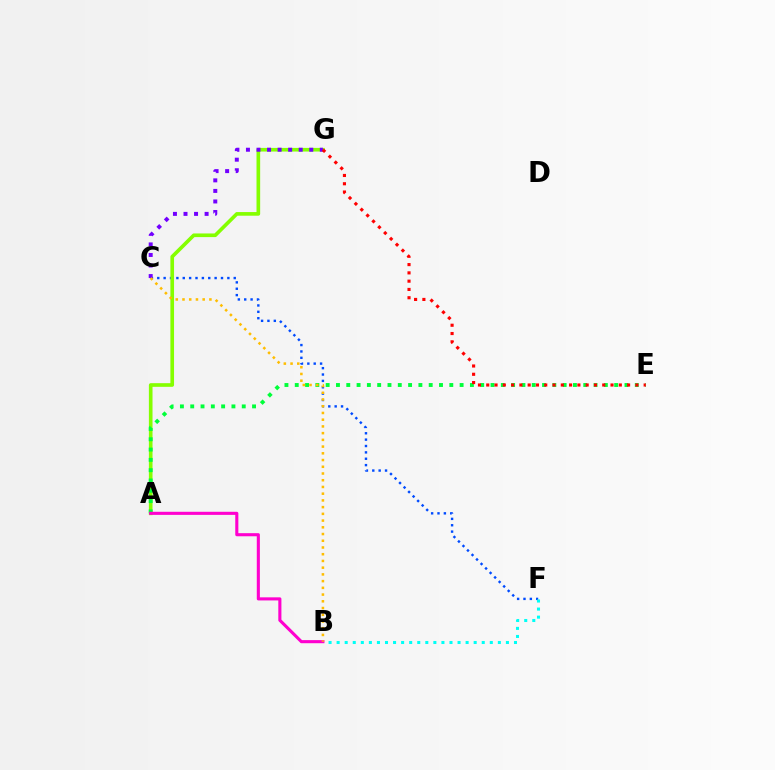{('C', 'F'): [{'color': '#004bff', 'line_style': 'dotted', 'thickness': 1.73}], ('A', 'G'): [{'color': '#84ff00', 'line_style': 'solid', 'thickness': 2.62}], ('A', 'E'): [{'color': '#00ff39', 'line_style': 'dotted', 'thickness': 2.8}], ('A', 'B'): [{'color': '#ff00cf', 'line_style': 'solid', 'thickness': 2.23}], ('B', 'F'): [{'color': '#00fff6', 'line_style': 'dotted', 'thickness': 2.19}], ('C', 'G'): [{'color': '#7200ff', 'line_style': 'dotted', 'thickness': 2.87}], ('E', 'G'): [{'color': '#ff0000', 'line_style': 'dotted', 'thickness': 2.25}], ('B', 'C'): [{'color': '#ffbd00', 'line_style': 'dotted', 'thickness': 1.83}]}